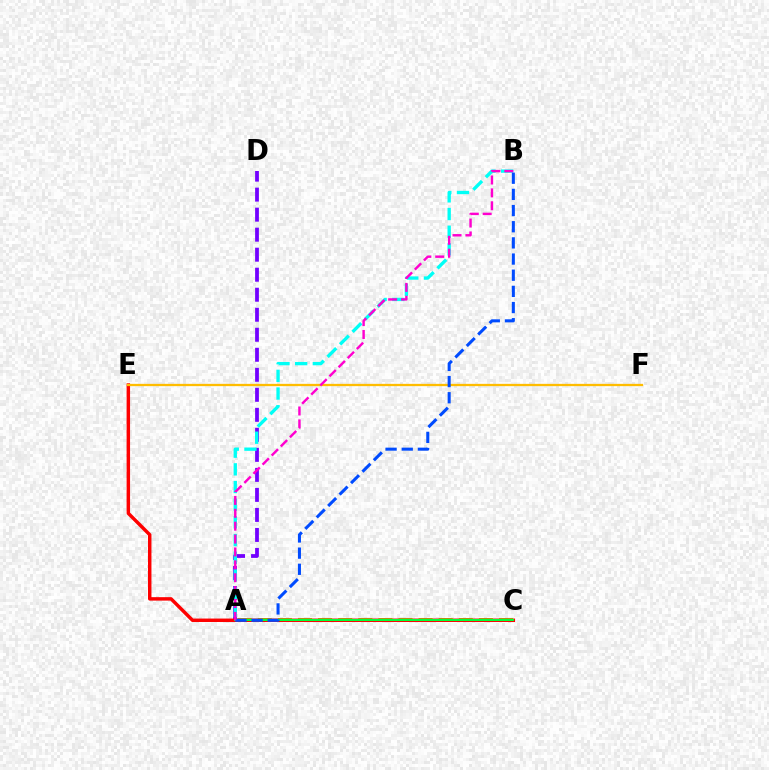{('A', 'D'): [{'color': '#7200ff', 'line_style': 'dashed', 'thickness': 2.72}], ('A', 'B'): [{'color': '#00fff6', 'line_style': 'dashed', 'thickness': 2.4}, {'color': '#004bff', 'line_style': 'dashed', 'thickness': 2.2}, {'color': '#ff00cf', 'line_style': 'dashed', 'thickness': 1.75}], ('A', 'C'): [{'color': '#84ff00', 'line_style': 'dashed', 'thickness': 2.73}, {'color': '#00ff39', 'line_style': 'solid', 'thickness': 1.51}], ('C', 'E'): [{'color': '#ff0000', 'line_style': 'solid', 'thickness': 2.49}], ('E', 'F'): [{'color': '#ffbd00', 'line_style': 'solid', 'thickness': 1.65}]}